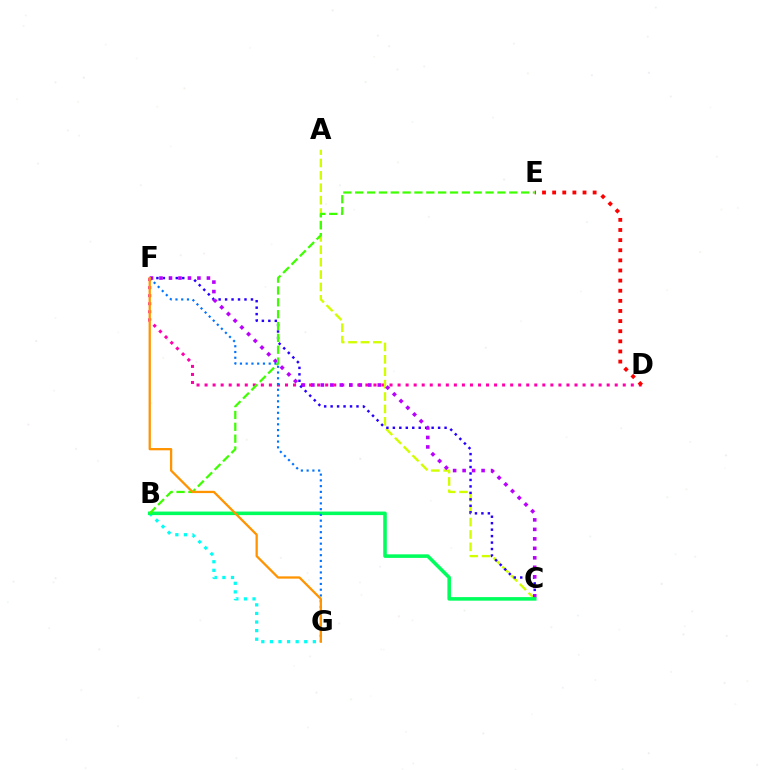{('D', 'F'): [{'color': '#ff00ac', 'line_style': 'dotted', 'thickness': 2.19}], ('D', 'E'): [{'color': '#ff0000', 'line_style': 'dotted', 'thickness': 2.75}], ('A', 'C'): [{'color': '#d1ff00', 'line_style': 'dashed', 'thickness': 1.68}], ('B', 'G'): [{'color': '#00fff6', 'line_style': 'dotted', 'thickness': 2.33}], ('C', 'F'): [{'color': '#2500ff', 'line_style': 'dotted', 'thickness': 1.76}, {'color': '#b900ff', 'line_style': 'dotted', 'thickness': 2.58}], ('B', 'C'): [{'color': '#00ff5c', 'line_style': 'solid', 'thickness': 2.56}], ('F', 'G'): [{'color': '#0074ff', 'line_style': 'dotted', 'thickness': 1.56}, {'color': '#ff9400', 'line_style': 'solid', 'thickness': 1.64}], ('B', 'E'): [{'color': '#3dff00', 'line_style': 'dashed', 'thickness': 1.61}]}